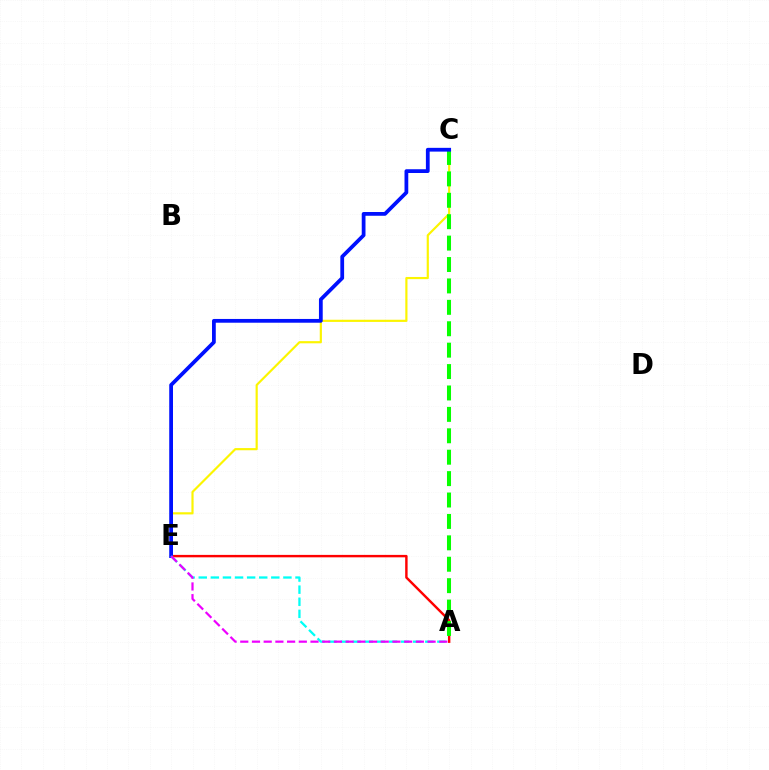{('C', 'E'): [{'color': '#fcf500', 'line_style': 'solid', 'thickness': 1.56}, {'color': '#0010ff', 'line_style': 'solid', 'thickness': 2.71}], ('A', 'E'): [{'color': '#ff0000', 'line_style': 'solid', 'thickness': 1.75}, {'color': '#00fff6', 'line_style': 'dashed', 'thickness': 1.64}, {'color': '#ee00ff', 'line_style': 'dashed', 'thickness': 1.59}], ('A', 'C'): [{'color': '#08ff00', 'line_style': 'dashed', 'thickness': 2.91}]}